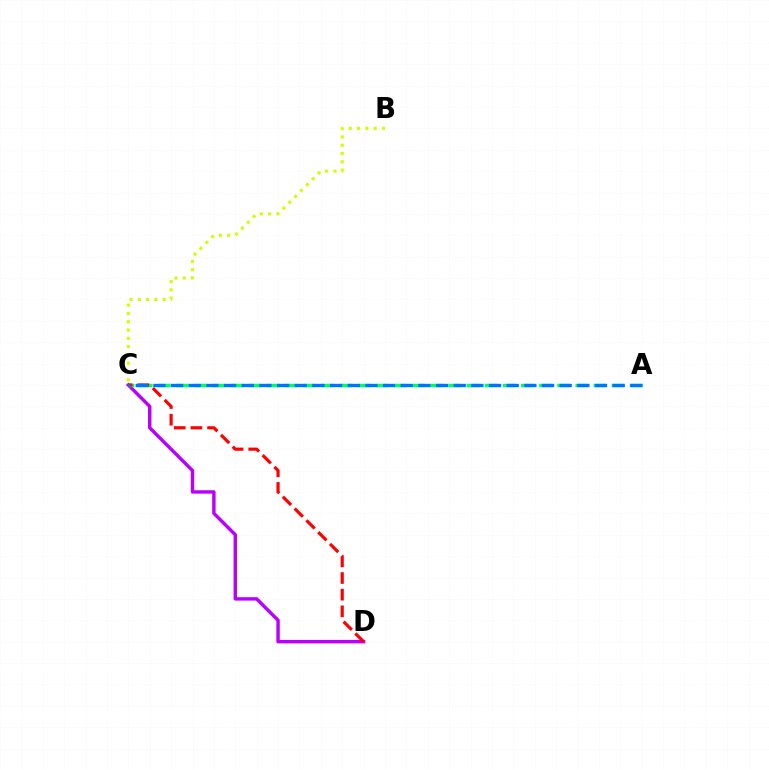{('B', 'C'): [{'color': '#d1ff00', 'line_style': 'dotted', 'thickness': 2.26}], ('C', 'D'): [{'color': '#b900ff', 'line_style': 'solid', 'thickness': 2.46}, {'color': '#ff0000', 'line_style': 'dashed', 'thickness': 2.26}], ('A', 'C'): [{'color': '#00ff5c', 'line_style': 'dashed', 'thickness': 2.46}, {'color': '#0074ff', 'line_style': 'dashed', 'thickness': 2.4}]}